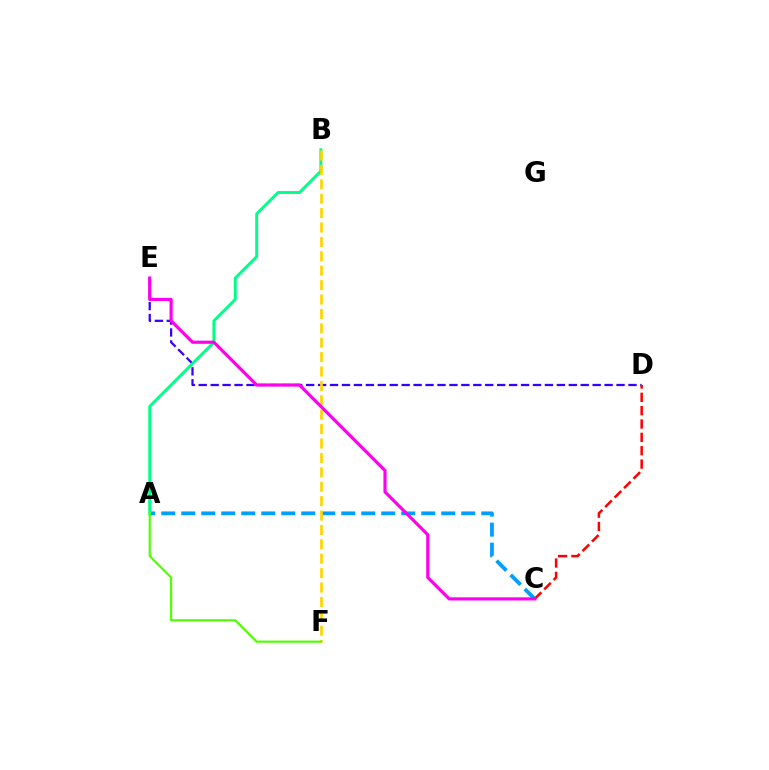{('A', 'C'): [{'color': '#009eff', 'line_style': 'dashed', 'thickness': 2.72}], ('D', 'E'): [{'color': '#3700ff', 'line_style': 'dashed', 'thickness': 1.62}], ('A', 'B'): [{'color': '#00ff86', 'line_style': 'solid', 'thickness': 2.11}], ('B', 'F'): [{'color': '#ffd500', 'line_style': 'dashed', 'thickness': 1.96}], ('C', 'D'): [{'color': '#ff0000', 'line_style': 'dashed', 'thickness': 1.81}], ('C', 'E'): [{'color': '#ff00ed', 'line_style': 'solid', 'thickness': 2.27}], ('A', 'F'): [{'color': '#4fff00', 'line_style': 'solid', 'thickness': 1.55}]}